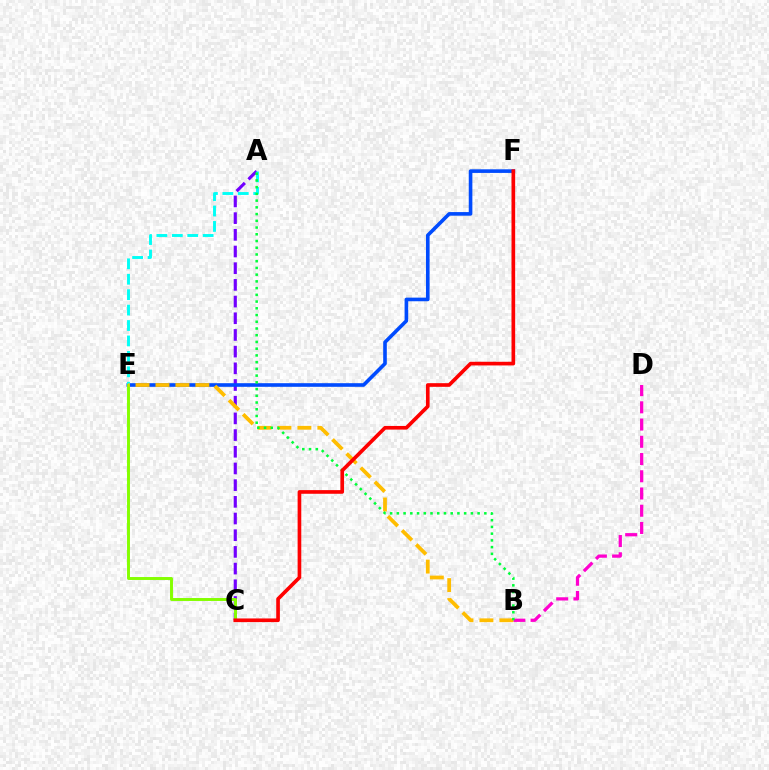{('B', 'D'): [{'color': '#ff00cf', 'line_style': 'dashed', 'thickness': 2.34}], ('A', 'C'): [{'color': '#7200ff', 'line_style': 'dashed', 'thickness': 2.27}], ('E', 'F'): [{'color': '#004bff', 'line_style': 'solid', 'thickness': 2.6}], ('A', 'E'): [{'color': '#00fff6', 'line_style': 'dashed', 'thickness': 2.1}], ('C', 'E'): [{'color': '#84ff00', 'line_style': 'solid', 'thickness': 2.11}], ('B', 'E'): [{'color': '#ffbd00', 'line_style': 'dashed', 'thickness': 2.71}], ('A', 'B'): [{'color': '#00ff39', 'line_style': 'dotted', 'thickness': 1.83}], ('C', 'F'): [{'color': '#ff0000', 'line_style': 'solid', 'thickness': 2.63}]}